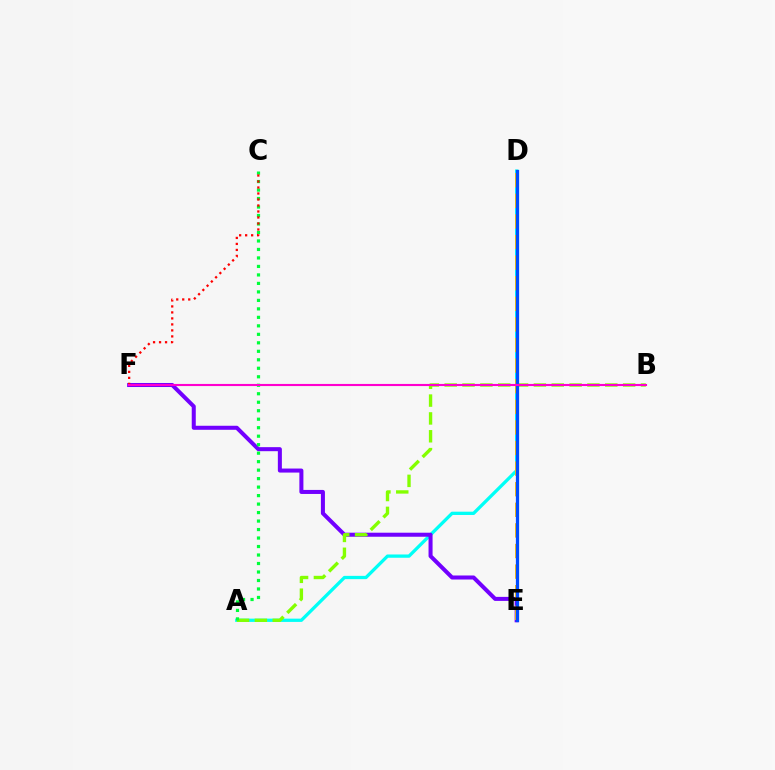{('A', 'D'): [{'color': '#00fff6', 'line_style': 'solid', 'thickness': 2.36}], ('E', 'F'): [{'color': '#7200ff', 'line_style': 'solid', 'thickness': 2.9}], ('A', 'B'): [{'color': '#84ff00', 'line_style': 'dashed', 'thickness': 2.42}], ('A', 'C'): [{'color': '#00ff39', 'line_style': 'dotted', 'thickness': 2.31}], ('D', 'E'): [{'color': '#ffbd00', 'line_style': 'dashed', 'thickness': 2.8}, {'color': '#004bff', 'line_style': 'solid', 'thickness': 2.33}], ('C', 'F'): [{'color': '#ff0000', 'line_style': 'dotted', 'thickness': 1.63}], ('B', 'F'): [{'color': '#ff00cf', 'line_style': 'solid', 'thickness': 1.52}]}